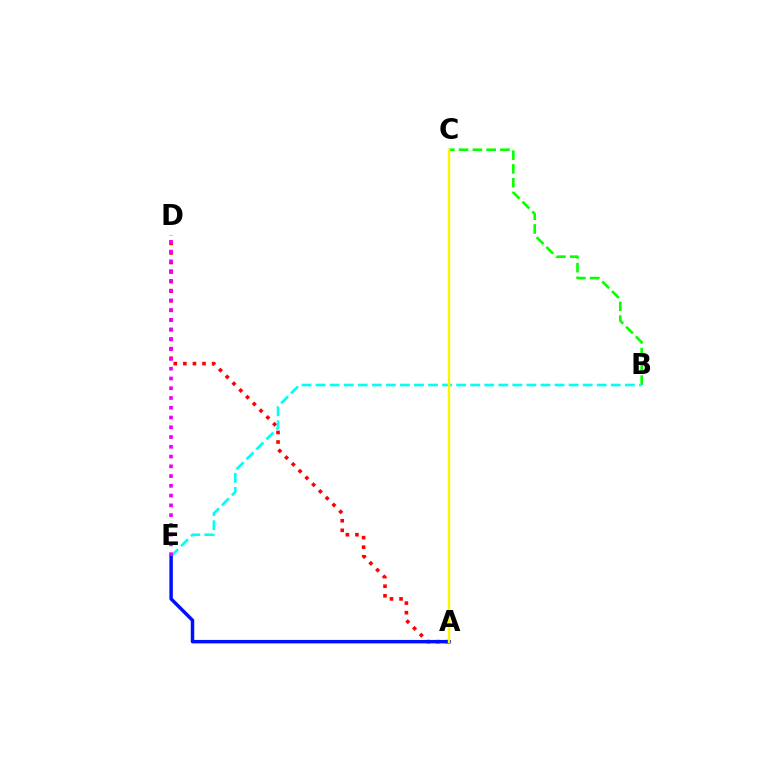{('B', 'C'): [{'color': '#08ff00', 'line_style': 'dashed', 'thickness': 1.87}], ('A', 'D'): [{'color': '#ff0000', 'line_style': 'dotted', 'thickness': 2.6}], ('B', 'E'): [{'color': '#00fff6', 'line_style': 'dashed', 'thickness': 1.91}], ('A', 'E'): [{'color': '#0010ff', 'line_style': 'solid', 'thickness': 2.49}], ('A', 'C'): [{'color': '#fcf500', 'line_style': 'solid', 'thickness': 1.71}], ('D', 'E'): [{'color': '#ee00ff', 'line_style': 'dotted', 'thickness': 2.65}]}